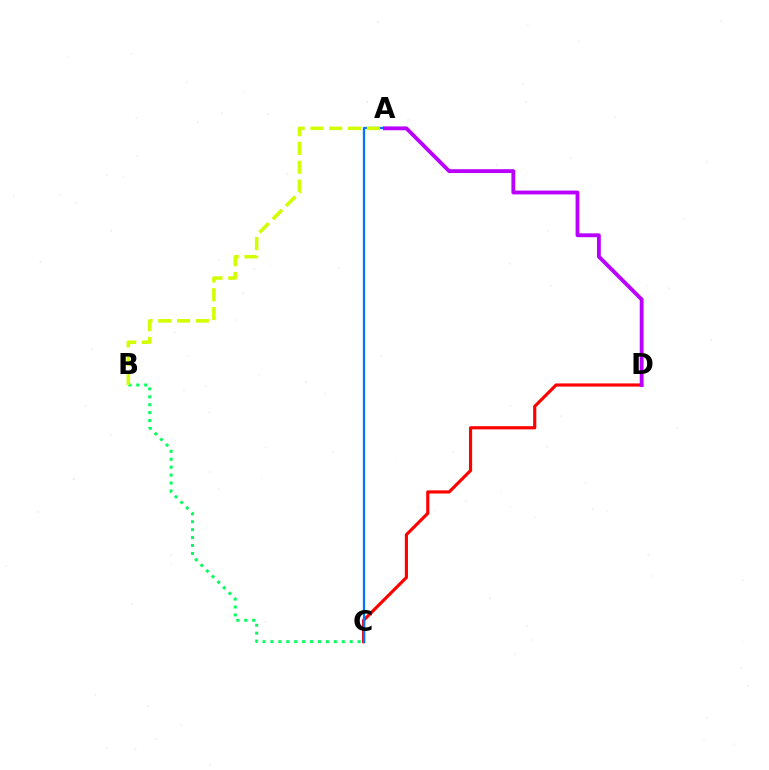{('C', 'D'): [{'color': '#ff0000', 'line_style': 'solid', 'thickness': 2.28}], ('B', 'C'): [{'color': '#00ff5c', 'line_style': 'dotted', 'thickness': 2.15}], ('A', 'C'): [{'color': '#0074ff', 'line_style': 'solid', 'thickness': 1.64}], ('A', 'D'): [{'color': '#b900ff', 'line_style': 'solid', 'thickness': 2.77}], ('A', 'B'): [{'color': '#d1ff00', 'line_style': 'dashed', 'thickness': 2.55}]}